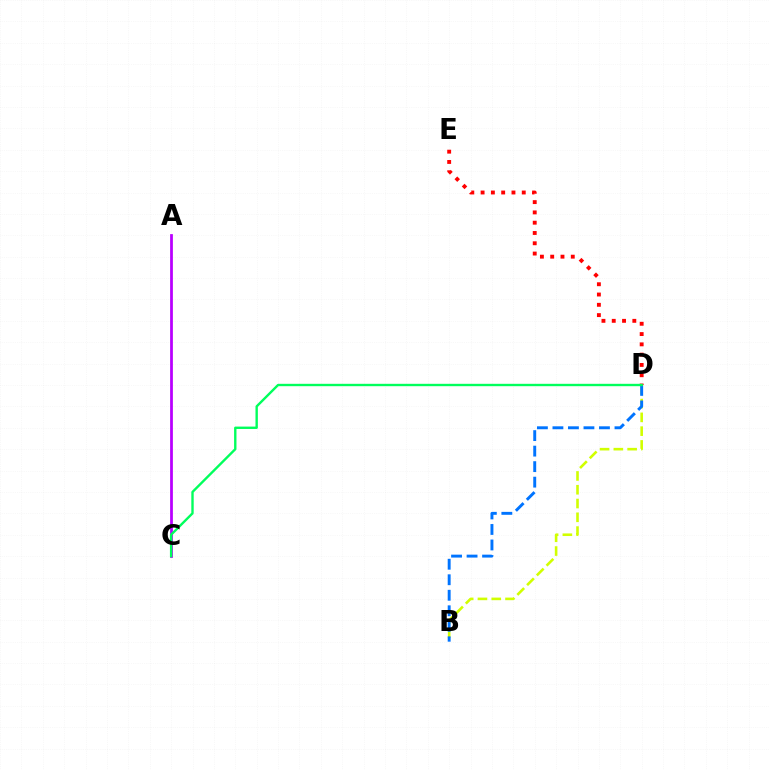{('B', 'D'): [{'color': '#d1ff00', 'line_style': 'dashed', 'thickness': 1.87}, {'color': '#0074ff', 'line_style': 'dashed', 'thickness': 2.11}], ('D', 'E'): [{'color': '#ff0000', 'line_style': 'dotted', 'thickness': 2.8}], ('A', 'C'): [{'color': '#b900ff', 'line_style': 'solid', 'thickness': 1.99}], ('C', 'D'): [{'color': '#00ff5c', 'line_style': 'solid', 'thickness': 1.71}]}